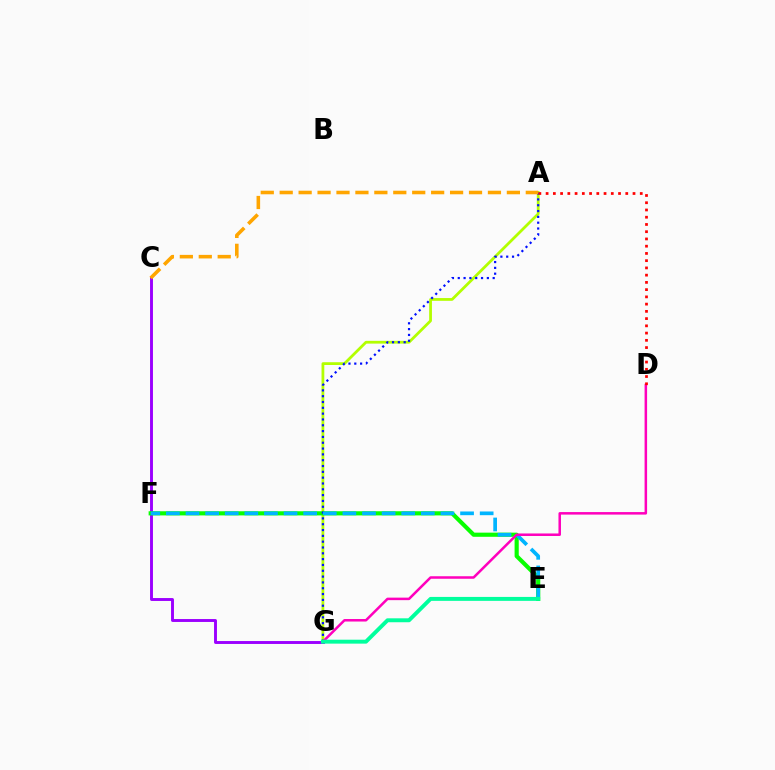{('A', 'G'): [{'color': '#b3ff00', 'line_style': 'solid', 'thickness': 2.0}, {'color': '#0010ff', 'line_style': 'dotted', 'thickness': 1.58}], ('C', 'G'): [{'color': '#9b00ff', 'line_style': 'solid', 'thickness': 2.1}], ('E', 'F'): [{'color': '#08ff00', 'line_style': 'solid', 'thickness': 2.99}, {'color': '#00b5ff', 'line_style': 'dashed', 'thickness': 2.66}], ('D', 'G'): [{'color': '#ff00bd', 'line_style': 'solid', 'thickness': 1.81}], ('E', 'G'): [{'color': '#00ff9d', 'line_style': 'solid', 'thickness': 2.83}], ('A', 'D'): [{'color': '#ff0000', 'line_style': 'dotted', 'thickness': 1.97}], ('A', 'C'): [{'color': '#ffa500', 'line_style': 'dashed', 'thickness': 2.57}]}